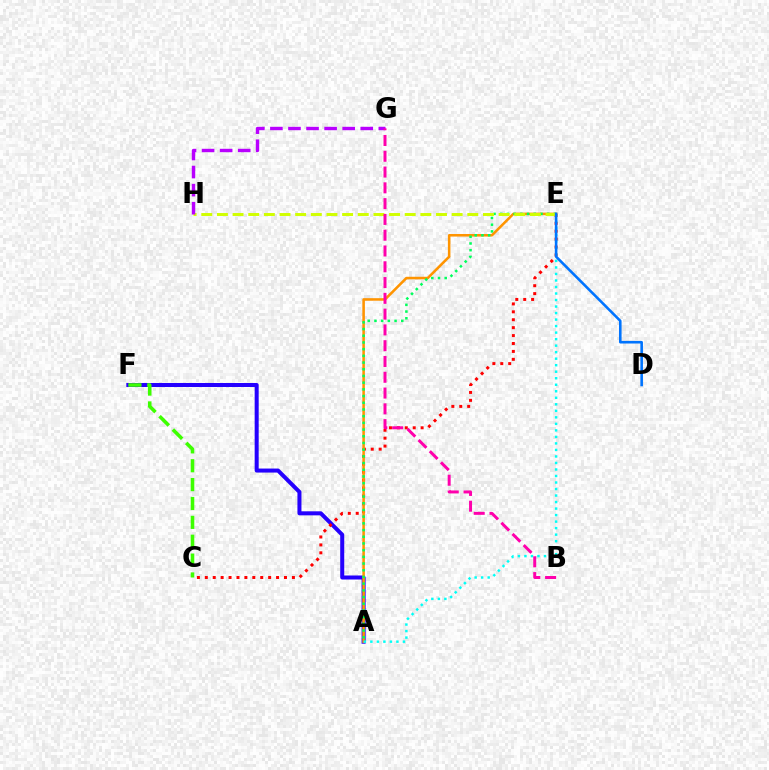{('A', 'F'): [{'color': '#2500ff', 'line_style': 'solid', 'thickness': 2.89}], ('C', 'E'): [{'color': '#ff0000', 'line_style': 'dotted', 'thickness': 2.15}], ('A', 'E'): [{'color': '#ff9400', 'line_style': 'solid', 'thickness': 1.84}, {'color': '#00fff6', 'line_style': 'dotted', 'thickness': 1.77}, {'color': '#00ff5c', 'line_style': 'dotted', 'thickness': 1.82}], ('E', 'H'): [{'color': '#d1ff00', 'line_style': 'dashed', 'thickness': 2.13}], ('C', 'F'): [{'color': '#3dff00', 'line_style': 'dashed', 'thickness': 2.56}], ('G', 'H'): [{'color': '#b900ff', 'line_style': 'dashed', 'thickness': 2.45}], ('B', 'G'): [{'color': '#ff00ac', 'line_style': 'dashed', 'thickness': 2.14}], ('D', 'E'): [{'color': '#0074ff', 'line_style': 'solid', 'thickness': 1.86}]}